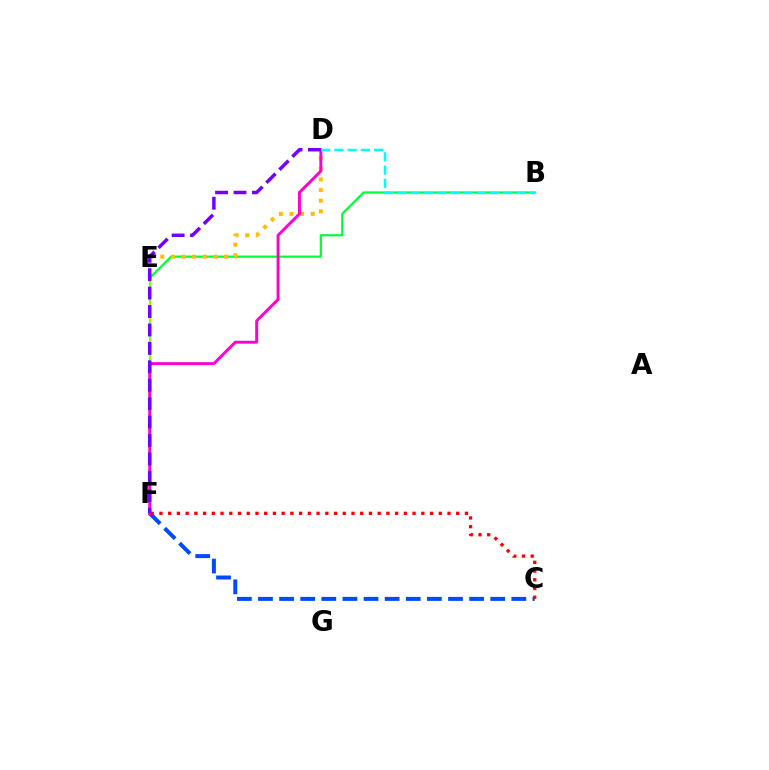{('C', 'F'): [{'color': '#004bff', 'line_style': 'dashed', 'thickness': 2.87}, {'color': '#ff0000', 'line_style': 'dotted', 'thickness': 2.37}], ('E', 'F'): [{'color': '#84ff00', 'line_style': 'solid', 'thickness': 1.62}], ('B', 'E'): [{'color': '#00ff39', 'line_style': 'solid', 'thickness': 1.6}], ('D', 'E'): [{'color': '#ffbd00', 'line_style': 'dotted', 'thickness': 2.89}], ('D', 'F'): [{'color': '#ff00cf', 'line_style': 'solid', 'thickness': 2.11}, {'color': '#7200ff', 'line_style': 'dashed', 'thickness': 2.5}], ('B', 'D'): [{'color': '#00fff6', 'line_style': 'dashed', 'thickness': 1.8}]}